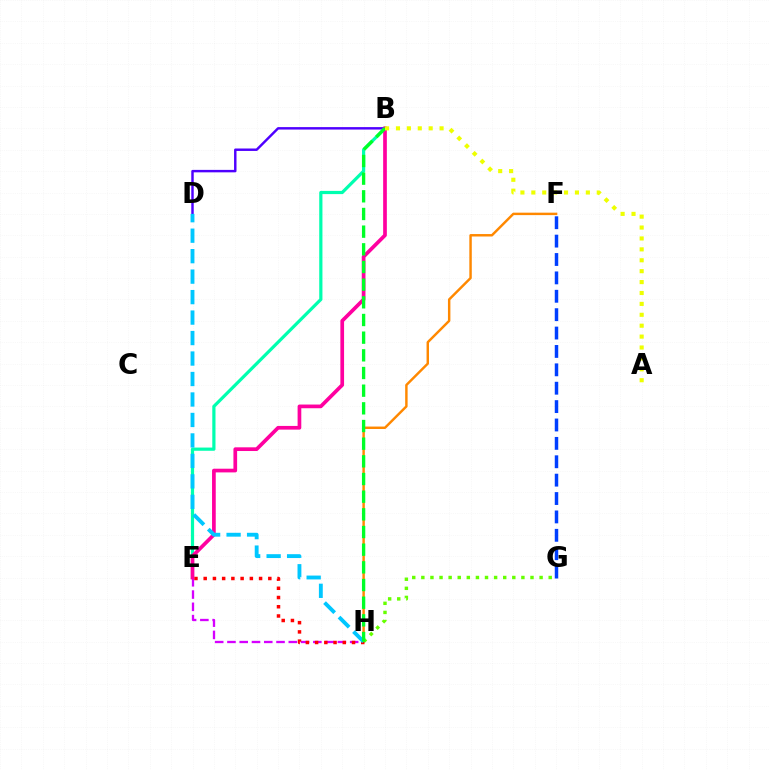{('F', 'H'): [{'color': '#ff8800', 'line_style': 'solid', 'thickness': 1.76}], ('B', 'D'): [{'color': '#4f00ff', 'line_style': 'solid', 'thickness': 1.76}], ('B', 'E'): [{'color': '#00ffaf', 'line_style': 'solid', 'thickness': 2.31}, {'color': '#ff00a0', 'line_style': 'solid', 'thickness': 2.66}], ('E', 'H'): [{'color': '#d600ff', 'line_style': 'dashed', 'thickness': 1.67}, {'color': '#ff0000', 'line_style': 'dotted', 'thickness': 2.51}], ('D', 'H'): [{'color': '#00c7ff', 'line_style': 'dashed', 'thickness': 2.78}], ('G', 'H'): [{'color': '#66ff00', 'line_style': 'dotted', 'thickness': 2.47}], ('B', 'H'): [{'color': '#00ff27', 'line_style': 'dashed', 'thickness': 2.4}], ('A', 'B'): [{'color': '#eeff00', 'line_style': 'dotted', 'thickness': 2.96}], ('F', 'G'): [{'color': '#003fff', 'line_style': 'dashed', 'thickness': 2.5}]}